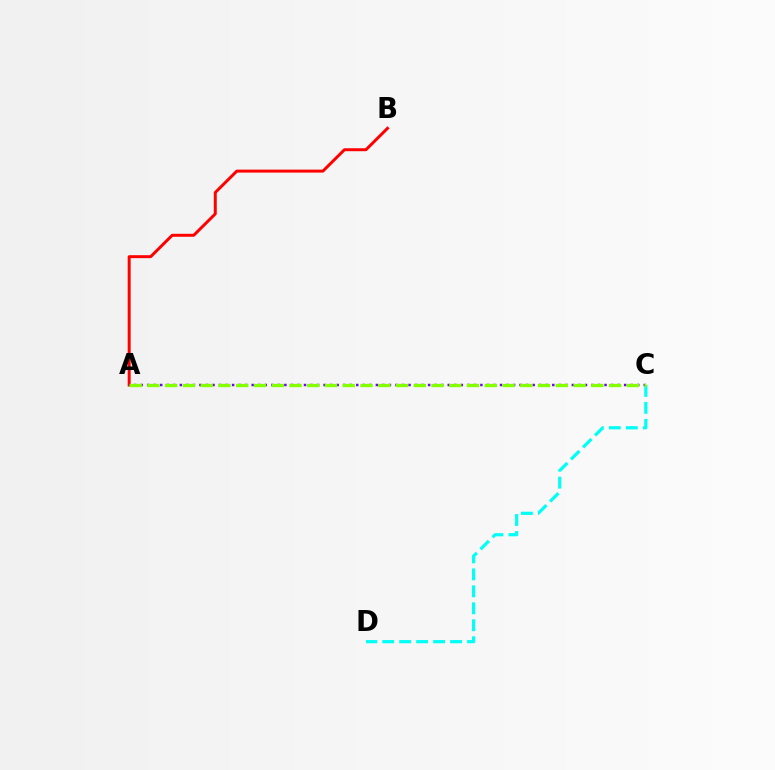{('A', 'B'): [{'color': '#ff0000', 'line_style': 'solid', 'thickness': 2.14}], ('C', 'D'): [{'color': '#00fff6', 'line_style': 'dashed', 'thickness': 2.3}], ('A', 'C'): [{'color': '#7200ff', 'line_style': 'dotted', 'thickness': 1.78}, {'color': '#84ff00', 'line_style': 'dashed', 'thickness': 2.41}]}